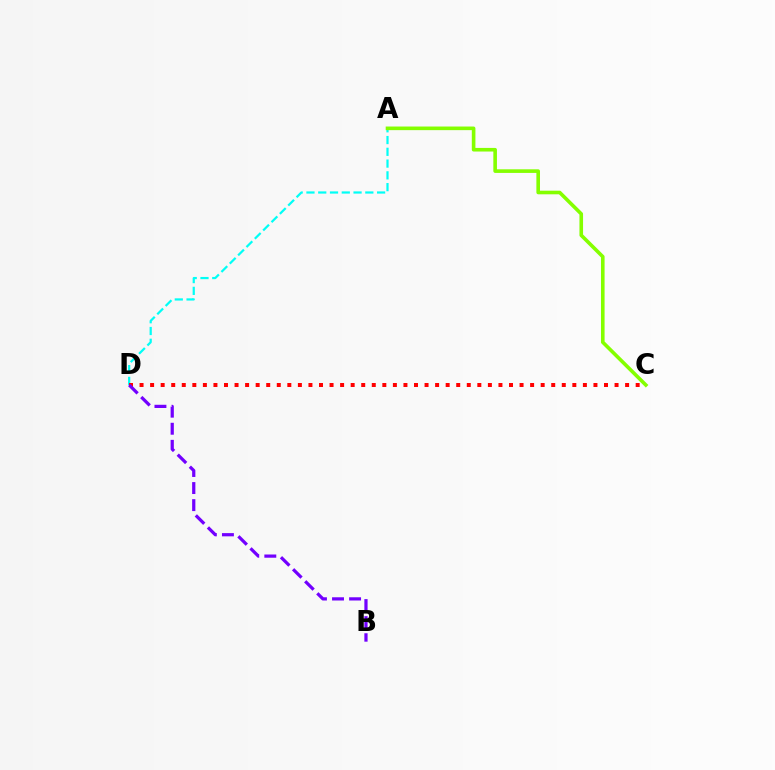{('A', 'D'): [{'color': '#00fff6', 'line_style': 'dashed', 'thickness': 1.6}], ('C', 'D'): [{'color': '#ff0000', 'line_style': 'dotted', 'thickness': 2.87}], ('A', 'C'): [{'color': '#84ff00', 'line_style': 'solid', 'thickness': 2.6}], ('B', 'D'): [{'color': '#7200ff', 'line_style': 'dashed', 'thickness': 2.32}]}